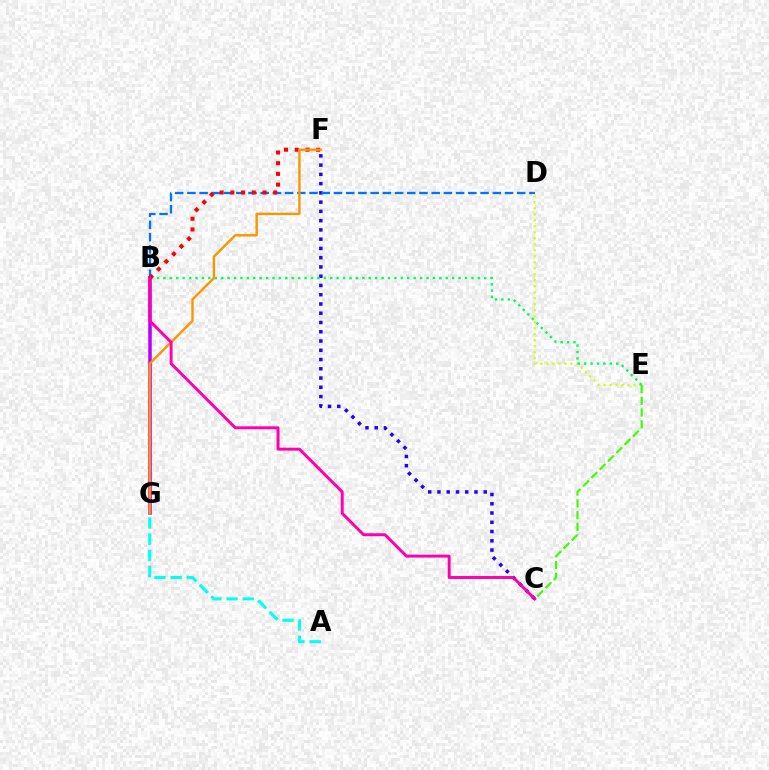{('D', 'E'): [{'color': '#d1ff00', 'line_style': 'dotted', 'thickness': 1.63}], ('A', 'G'): [{'color': '#00fff6', 'line_style': 'dashed', 'thickness': 2.2}], ('C', 'F'): [{'color': '#2500ff', 'line_style': 'dotted', 'thickness': 2.52}], ('B', 'E'): [{'color': '#00ff5c', 'line_style': 'dotted', 'thickness': 1.74}], ('B', 'D'): [{'color': '#0074ff', 'line_style': 'dashed', 'thickness': 1.66}], ('C', 'E'): [{'color': '#3dff00', 'line_style': 'dashed', 'thickness': 1.59}], ('B', 'G'): [{'color': '#b900ff', 'line_style': 'solid', 'thickness': 2.56}], ('B', 'F'): [{'color': '#ff0000', 'line_style': 'dotted', 'thickness': 2.91}], ('F', 'G'): [{'color': '#ff9400', 'line_style': 'solid', 'thickness': 1.72}], ('B', 'C'): [{'color': '#ff00ac', 'line_style': 'solid', 'thickness': 2.12}]}